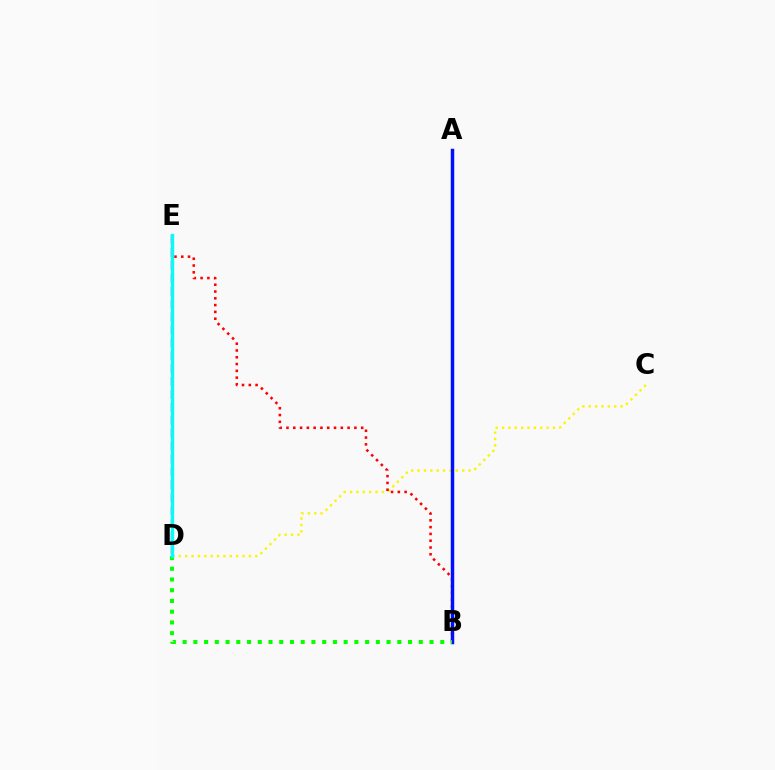{('C', 'D'): [{'color': '#fcf500', 'line_style': 'dotted', 'thickness': 1.73}], ('D', 'E'): [{'color': '#ee00ff', 'line_style': 'dashed', 'thickness': 1.75}, {'color': '#00fff6', 'line_style': 'solid', 'thickness': 2.42}], ('B', 'E'): [{'color': '#ff0000', 'line_style': 'dotted', 'thickness': 1.84}], ('A', 'B'): [{'color': '#0010ff', 'line_style': 'solid', 'thickness': 2.49}], ('B', 'D'): [{'color': '#08ff00', 'line_style': 'dotted', 'thickness': 2.92}]}